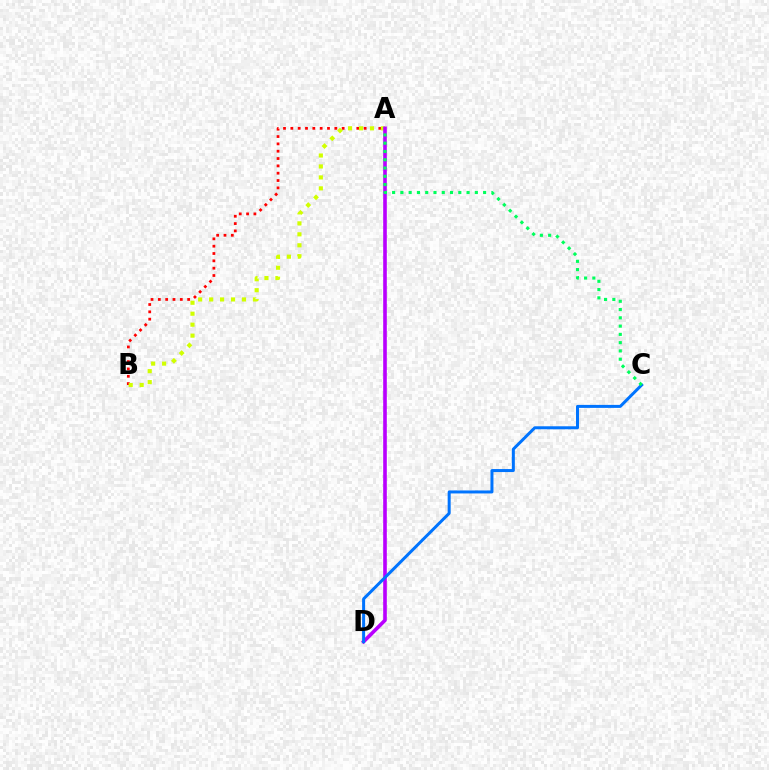{('A', 'B'): [{'color': '#ff0000', 'line_style': 'dotted', 'thickness': 1.99}, {'color': '#d1ff00', 'line_style': 'dotted', 'thickness': 2.98}], ('A', 'D'): [{'color': '#b900ff', 'line_style': 'solid', 'thickness': 2.61}], ('C', 'D'): [{'color': '#0074ff', 'line_style': 'solid', 'thickness': 2.16}], ('A', 'C'): [{'color': '#00ff5c', 'line_style': 'dotted', 'thickness': 2.25}]}